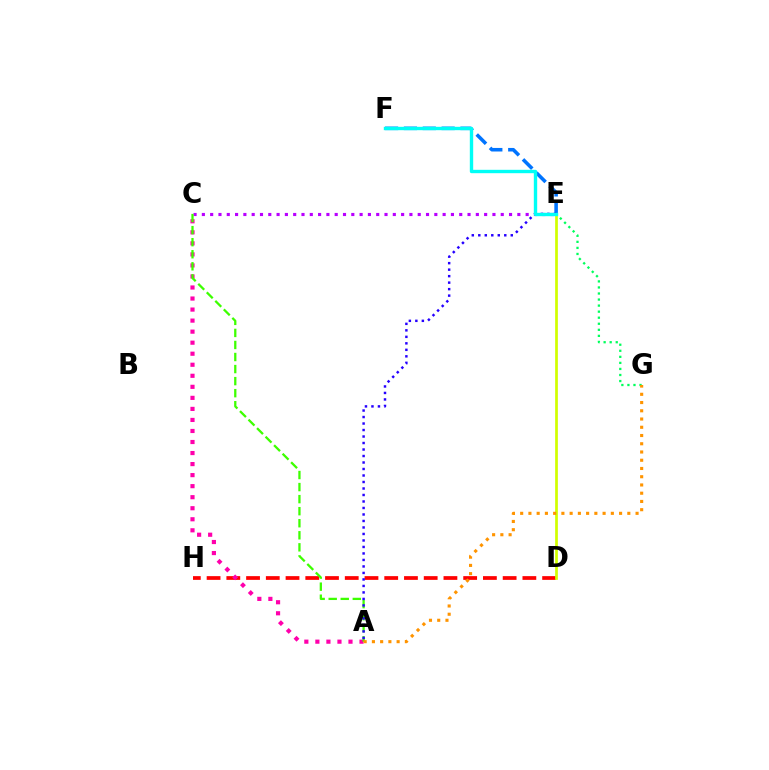{('C', 'E'): [{'color': '#b900ff', 'line_style': 'dotted', 'thickness': 2.26}], ('D', 'H'): [{'color': '#ff0000', 'line_style': 'dashed', 'thickness': 2.68}], ('A', 'C'): [{'color': '#ff00ac', 'line_style': 'dotted', 'thickness': 3.0}, {'color': '#3dff00', 'line_style': 'dashed', 'thickness': 1.64}], ('E', 'G'): [{'color': '#00ff5c', 'line_style': 'dotted', 'thickness': 1.64}], ('E', 'F'): [{'color': '#0074ff', 'line_style': 'dashed', 'thickness': 2.56}, {'color': '#00fff6', 'line_style': 'solid', 'thickness': 2.43}], ('D', 'E'): [{'color': '#d1ff00', 'line_style': 'solid', 'thickness': 1.96}], ('A', 'G'): [{'color': '#ff9400', 'line_style': 'dotted', 'thickness': 2.24}], ('A', 'E'): [{'color': '#2500ff', 'line_style': 'dotted', 'thickness': 1.77}]}